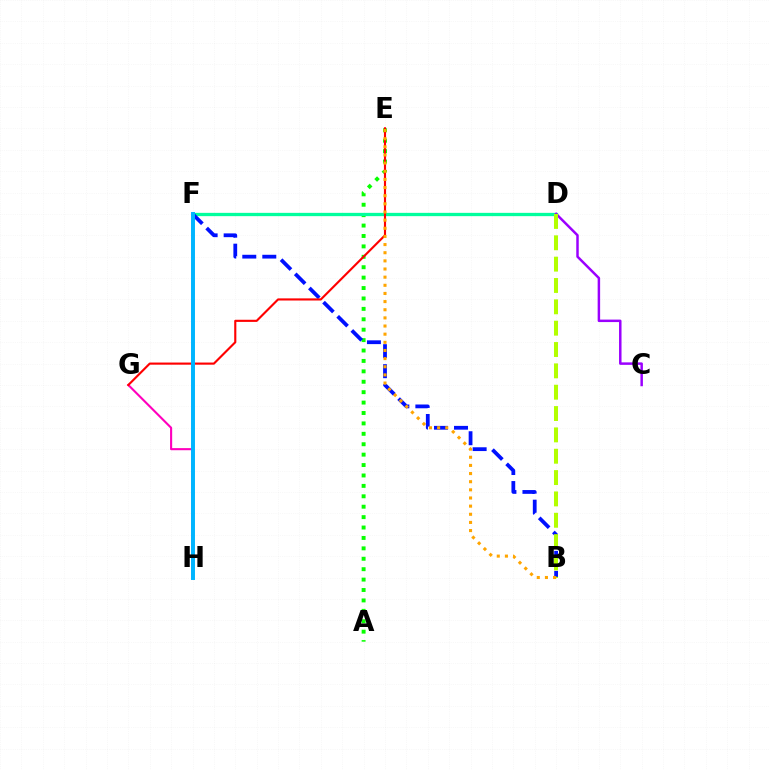{('A', 'E'): [{'color': '#08ff00', 'line_style': 'dotted', 'thickness': 2.83}], ('D', 'F'): [{'color': '#00ff9d', 'line_style': 'solid', 'thickness': 2.38}], ('G', 'H'): [{'color': '#ff00bd', 'line_style': 'solid', 'thickness': 1.52}], ('C', 'D'): [{'color': '#9b00ff', 'line_style': 'solid', 'thickness': 1.79}], ('B', 'F'): [{'color': '#0010ff', 'line_style': 'dashed', 'thickness': 2.72}], ('E', 'G'): [{'color': '#ff0000', 'line_style': 'solid', 'thickness': 1.54}], ('B', 'D'): [{'color': '#b3ff00', 'line_style': 'dashed', 'thickness': 2.9}], ('B', 'E'): [{'color': '#ffa500', 'line_style': 'dotted', 'thickness': 2.21}], ('F', 'H'): [{'color': '#00b5ff', 'line_style': 'solid', 'thickness': 2.84}]}